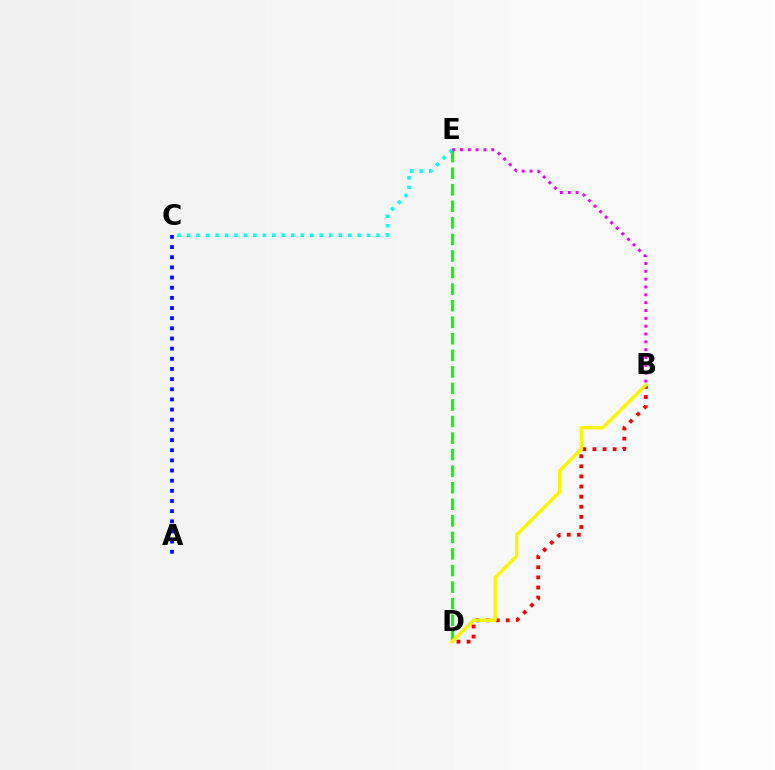{('C', 'E'): [{'color': '#00fff6', 'line_style': 'dotted', 'thickness': 2.57}], ('A', 'C'): [{'color': '#0010ff', 'line_style': 'dotted', 'thickness': 2.76}], ('B', 'D'): [{'color': '#ff0000', 'line_style': 'dotted', 'thickness': 2.75}, {'color': '#fcf500', 'line_style': 'solid', 'thickness': 2.43}], ('D', 'E'): [{'color': '#08ff00', 'line_style': 'dashed', 'thickness': 2.25}], ('B', 'E'): [{'color': '#ee00ff', 'line_style': 'dotted', 'thickness': 2.13}]}